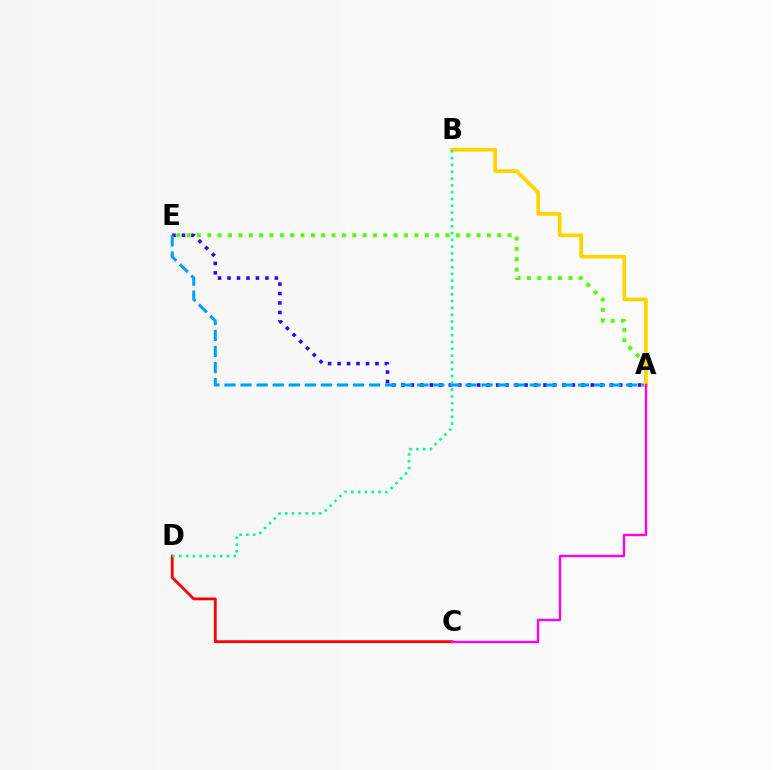{('C', 'D'): [{'color': '#ff0000', 'line_style': 'solid', 'thickness': 2.02}], ('A', 'E'): [{'color': '#3700ff', 'line_style': 'dotted', 'thickness': 2.57}, {'color': '#4fff00', 'line_style': 'dotted', 'thickness': 2.81}, {'color': '#009eff', 'line_style': 'dashed', 'thickness': 2.18}], ('A', 'B'): [{'color': '#ffd500', 'line_style': 'solid', 'thickness': 2.7}], ('A', 'C'): [{'color': '#ff00ed', 'line_style': 'solid', 'thickness': 1.72}], ('B', 'D'): [{'color': '#00ff86', 'line_style': 'dotted', 'thickness': 1.85}]}